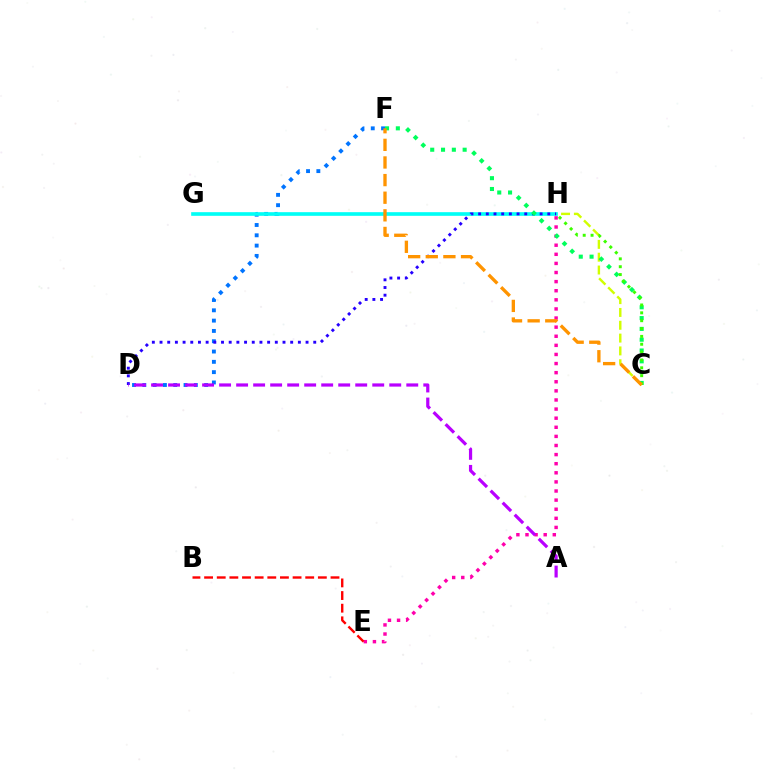{('C', 'H'): [{'color': '#d1ff00', 'line_style': 'dashed', 'thickness': 1.74}, {'color': '#3dff00', 'line_style': 'dotted', 'thickness': 2.13}], ('D', 'F'): [{'color': '#0074ff', 'line_style': 'dotted', 'thickness': 2.8}], ('G', 'H'): [{'color': '#00fff6', 'line_style': 'solid', 'thickness': 2.62}], ('D', 'H'): [{'color': '#2500ff', 'line_style': 'dotted', 'thickness': 2.09}], ('E', 'H'): [{'color': '#ff00ac', 'line_style': 'dotted', 'thickness': 2.47}], ('B', 'E'): [{'color': '#ff0000', 'line_style': 'dashed', 'thickness': 1.72}], ('C', 'F'): [{'color': '#00ff5c', 'line_style': 'dotted', 'thickness': 2.94}, {'color': '#ff9400', 'line_style': 'dashed', 'thickness': 2.39}], ('A', 'D'): [{'color': '#b900ff', 'line_style': 'dashed', 'thickness': 2.31}]}